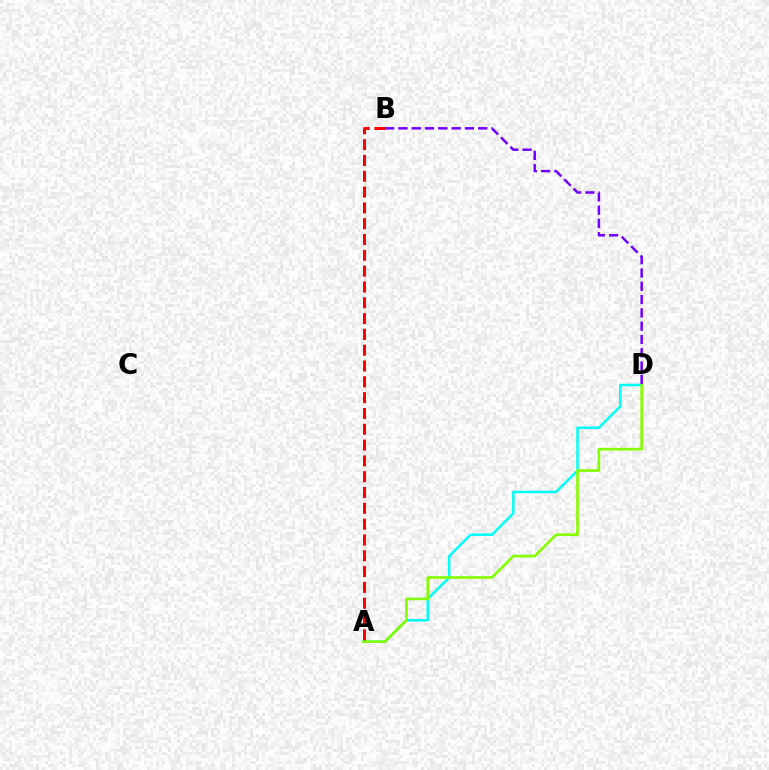{('A', 'D'): [{'color': '#00fff6', 'line_style': 'solid', 'thickness': 1.8}, {'color': '#84ff00', 'line_style': 'solid', 'thickness': 1.91}], ('B', 'D'): [{'color': '#7200ff', 'line_style': 'dashed', 'thickness': 1.81}], ('A', 'B'): [{'color': '#ff0000', 'line_style': 'dashed', 'thickness': 2.15}]}